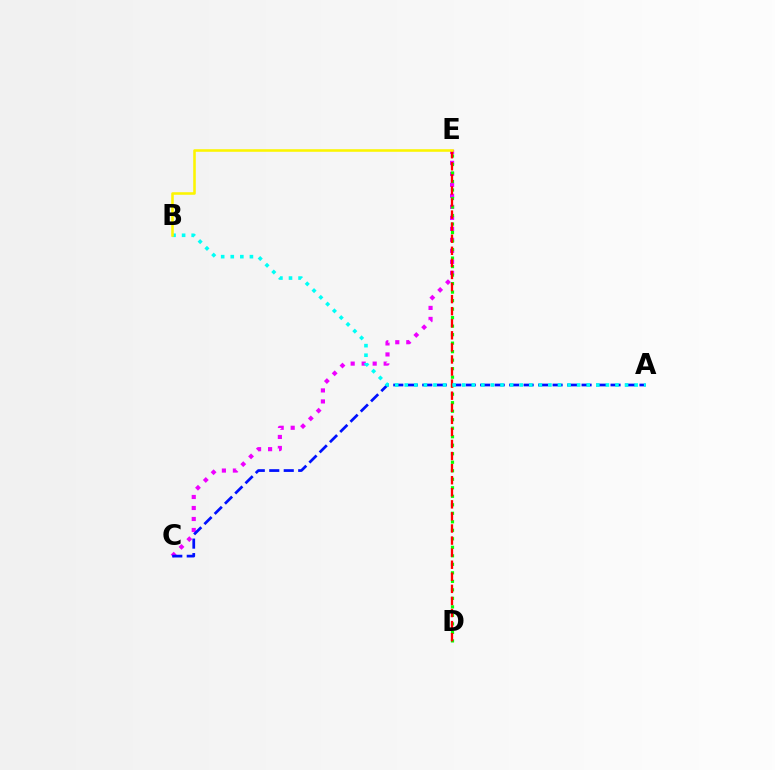{('C', 'E'): [{'color': '#ee00ff', 'line_style': 'dotted', 'thickness': 2.99}], ('D', 'E'): [{'color': '#08ff00', 'line_style': 'dotted', 'thickness': 2.31}, {'color': '#ff0000', 'line_style': 'dashed', 'thickness': 1.64}], ('A', 'C'): [{'color': '#0010ff', 'line_style': 'dashed', 'thickness': 1.97}], ('A', 'B'): [{'color': '#00fff6', 'line_style': 'dotted', 'thickness': 2.6}], ('B', 'E'): [{'color': '#fcf500', 'line_style': 'solid', 'thickness': 1.85}]}